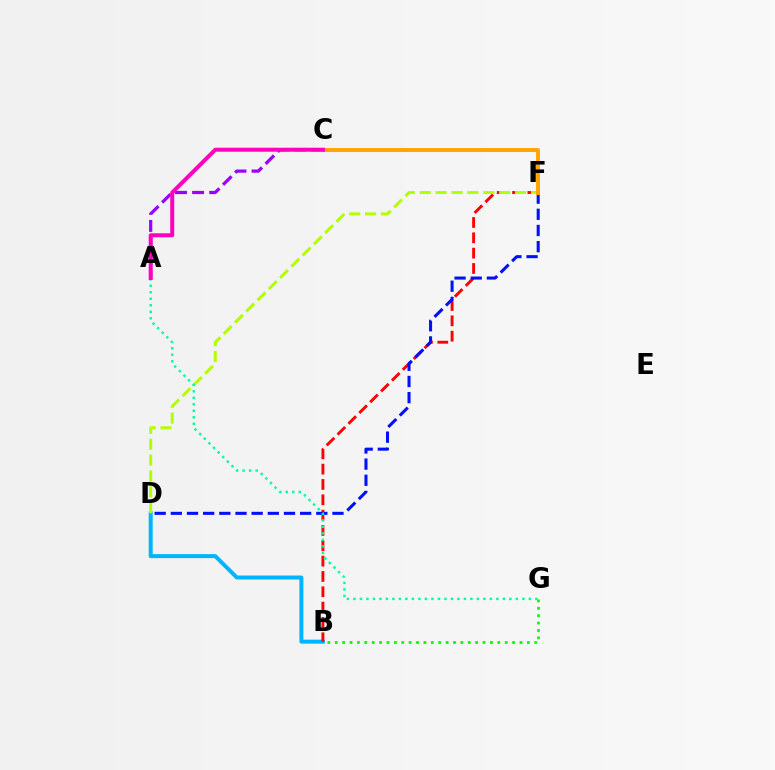{('B', 'D'): [{'color': '#00b5ff', 'line_style': 'solid', 'thickness': 2.87}], ('A', 'C'): [{'color': '#9b00ff', 'line_style': 'dashed', 'thickness': 2.32}, {'color': '#ff00bd', 'line_style': 'solid', 'thickness': 2.88}], ('B', 'F'): [{'color': '#ff0000', 'line_style': 'dashed', 'thickness': 2.08}], ('D', 'F'): [{'color': '#0010ff', 'line_style': 'dashed', 'thickness': 2.2}, {'color': '#b3ff00', 'line_style': 'dashed', 'thickness': 2.16}], ('C', 'F'): [{'color': '#ffa500', 'line_style': 'solid', 'thickness': 2.81}], ('B', 'G'): [{'color': '#08ff00', 'line_style': 'dotted', 'thickness': 2.01}], ('A', 'G'): [{'color': '#00ff9d', 'line_style': 'dotted', 'thickness': 1.77}]}